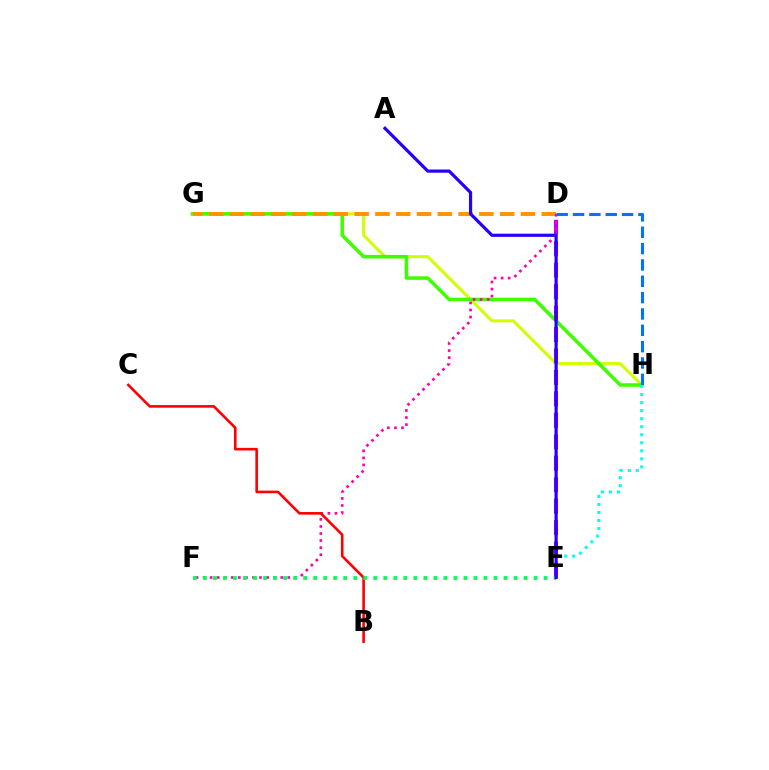{('G', 'H'): [{'color': '#d1ff00', 'line_style': 'solid', 'thickness': 2.18}, {'color': '#3dff00', 'line_style': 'solid', 'thickness': 2.53}], ('E', 'H'): [{'color': '#00fff6', 'line_style': 'dotted', 'thickness': 2.18}], ('D', 'G'): [{'color': '#ff9400', 'line_style': 'dashed', 'thickness': 2.82}], ('D', 'E'): [{'color': '#b900ff', 'line_style': 'dashed', 'thickness': 2.91}], ('D', 'F'): [{'color': '#ff00ac', 'line_style': 'dotted', 'thickness': 1.92}], ('D', 'H'): [{'color': '#0074ff', 'line_style': 'dashed', 'thickness': 2.22}], ('B', 'C'): [{'color': '#ff0000', 'line_style': 'solid', 'thickness': 1.88}], ('E', 'F'): [{'color': '#00ff5c', 'line_style': 'dotted', 'thickness': 2.72}], ('A', 'E'): [{'color': '#2500ff', 'line_style': 'solid', 'thickness': 2.3}]}